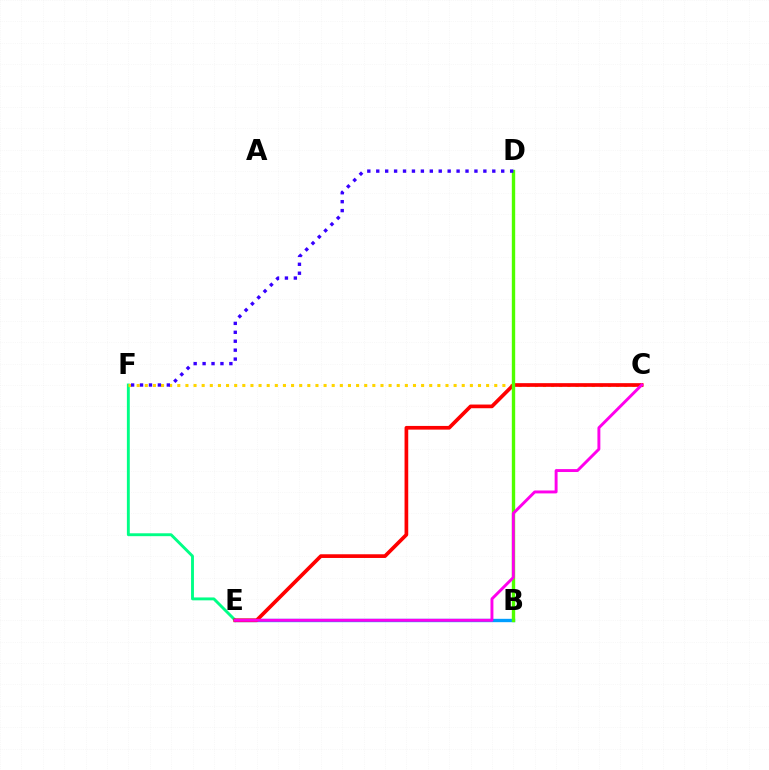{('E', 'F'): [{'color': '#00ff86', 'line_style': 'solid', 'thickness': 2.08}], ('B', 'E'): [{'color': '#009eff', 'line_style': 'solid', 'thickness': 2.41}], ('C', 'F'): [{'color': '#ffd500', 'line_style': 'dotted', 'thickness': 2.21}], ('C', 'E'): [{'color': '#ff0000', 'line_style': 'solid', 'thickness': 2.66}, {'color': '#ff00ed', 'line_style': 'solid', 'thickness': 2.1}], ('B', 'D'): [{'color': '#4fff00', 'line_style': 'solid', 'thickness': 2.43}], ('D', 'F'): [{'color': '#3700ff', 'line_style': 'dotted', 'thickness': 2.43}]}